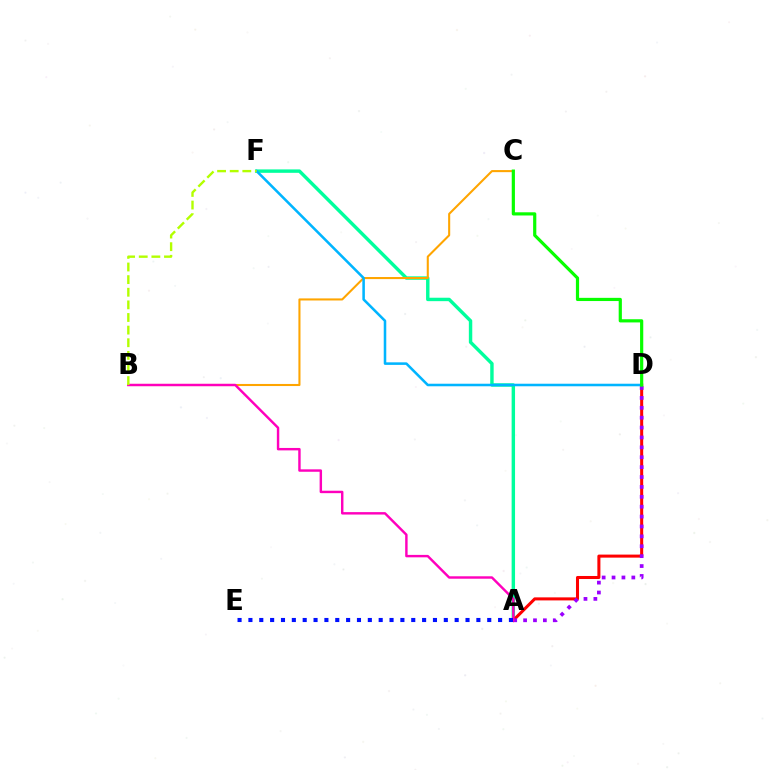{('A', 'F'): [{'color': '#00ff9d', 'line_style': 'solid', 'thickness': 2.46}], ('A', 'D'): [{'color': '#ff0000', 'line_style': 'solid', 'thickness': 2.19}, {'color': '#9b00ff', 'line_style': 'dotted', 'thickness': 2.69}], ('B', 'C'): [{'color': '#ffa500', 'line_style': 'solid', 'thickness': 1.5}], ('A', 'B'): [{'color': '#ff00bd', 'line_style': 'solid', 'thickness': 1.75}], ('A', 'E'): [{'color': '#0010ff', 'line_style': 'dotted', 'thickness': 2.95}], ('D', 'F'): [{'color': '#00b5ff', 'line_style': 'solid', 'thickness': 1.83}], ('C', 'D'): [{'color': '#08ff00', 'line_style': 'solid', 'thickness': 2.3}], ('B', 'F'): [{'color': '#b3ff00', 'line_style': 'dashed', 'thickness': 1.71}]}